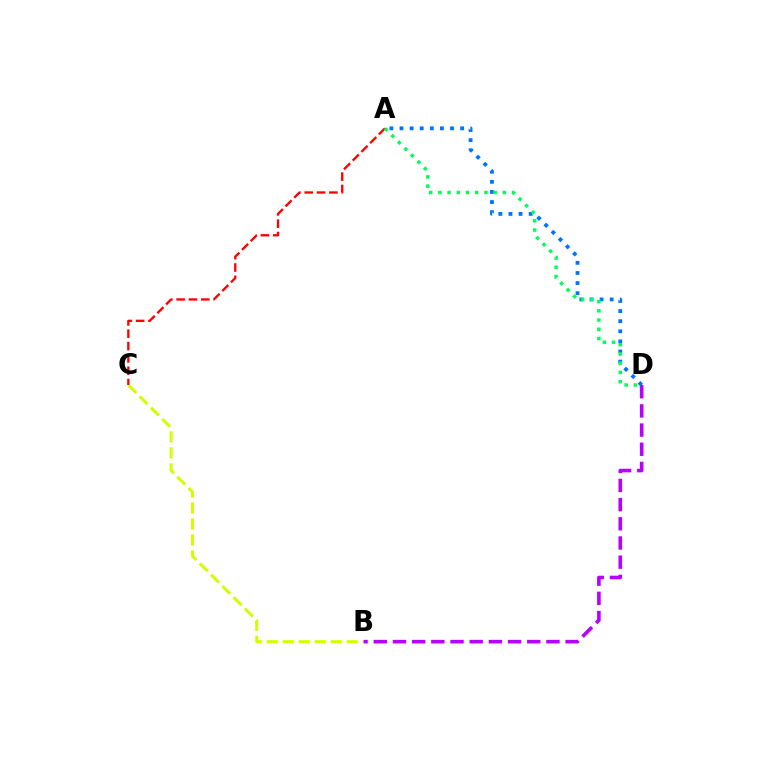{('B', 'C'): [{'color': '#d1ff00', 'line_style': 'dashed', 'thickness': 2.17}], ('B', 'D'): [{'color': '#b900ff', 'line_style': 'dashed', 'thickness': 2.61}], ('A', 'D'): [{'color': '#0074ff', 'line_style': 'dotted', 'thickness': 2.75}, {'color': '#00ff5c', 'line_style': 'dotted', 'thickness': 2.51}], ('A', 'C'): [{'color': '#ff0000', 'line_style': 'dashed', 'thickness': 1.68}]}